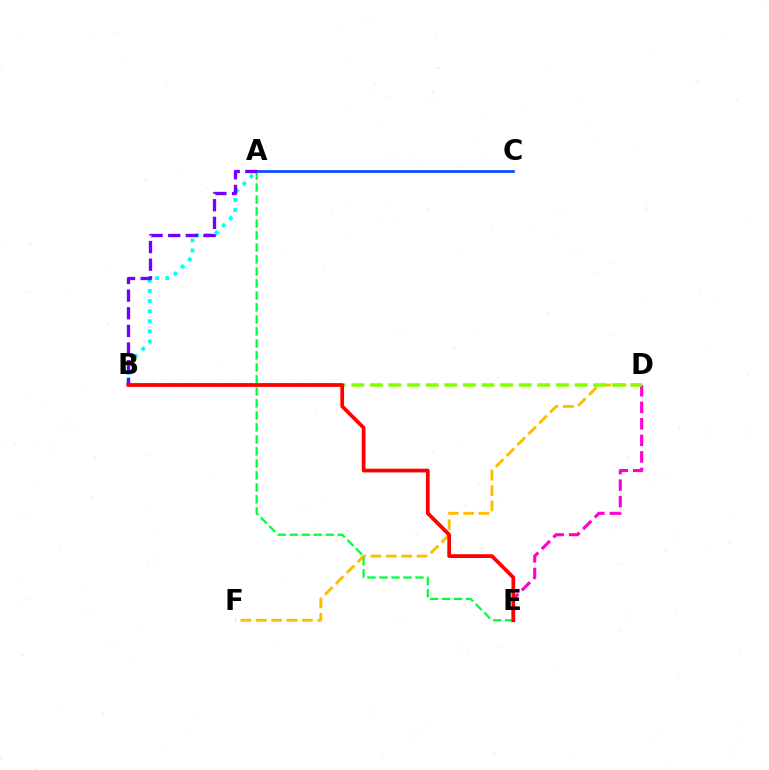{('D', 'F'): [{'color': '#ffbd00', 'line_style': 'dashed', 'thickness': 2.09}], ('D', 'E'): [{'color': '#ff00cf', 'line_style': 'dashed', 'thickness': 2.25}], ('A', 'C'): [{'color': '#004bff', 'line_style': 'solid', 'thickness': 1.92}], ('B', 'D'): [{'color': '#84ff00', 'line_style': 'dashed', 'thickness': 2.53}], ('A', 'E'): [{'color': '#00ff39', 'line_style': 'dashed', 'thickness': 1.63}], ('A', 'B'): [{'color': '#00fff6', 'line_style': 'dotted', 'thickness': 2.74}, {'color': '#7200ff', 'line_style': 'dashed', 'thickness': 2.4}], ('B', 'E'): [{'color': '#ff0000', 'line_style': 'solid', 'thickness': 2.69}]}